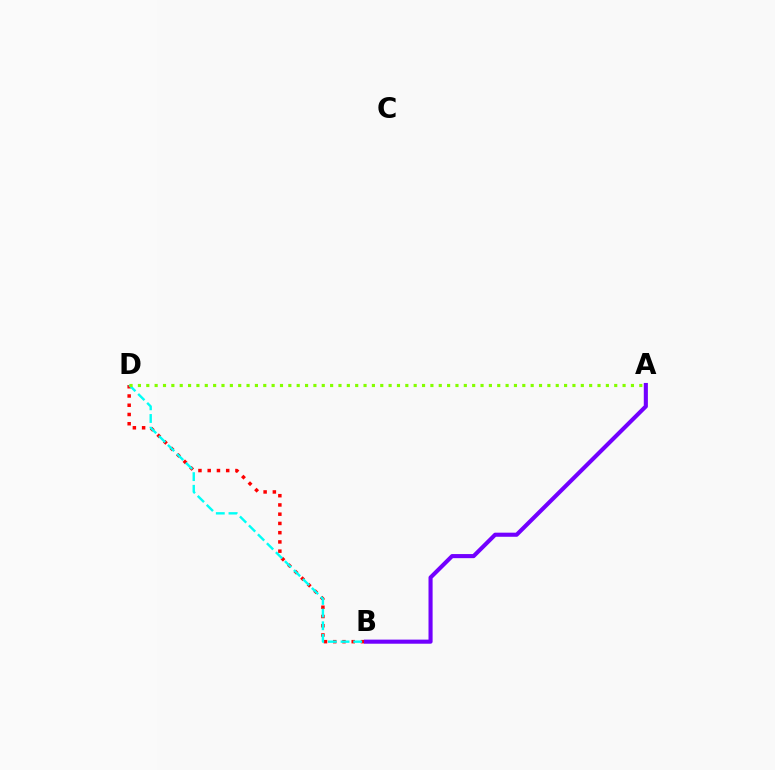{('B', 'D'): [{'color': '#ff0000', 'line_style': 'dotted', 'thickness': 2.51}, {'color': '#00fff6', 'line_style': 'dashed', 'thickness': 1.72}], ('A', 'D'): [{'color': '#84ff00', 'line_style': 'dotted', 'thickness': 2.27}], ('A', 'B'): [{'color': '#7200ff', 'line_style': 'solid', 'thickness': 2.95}]}